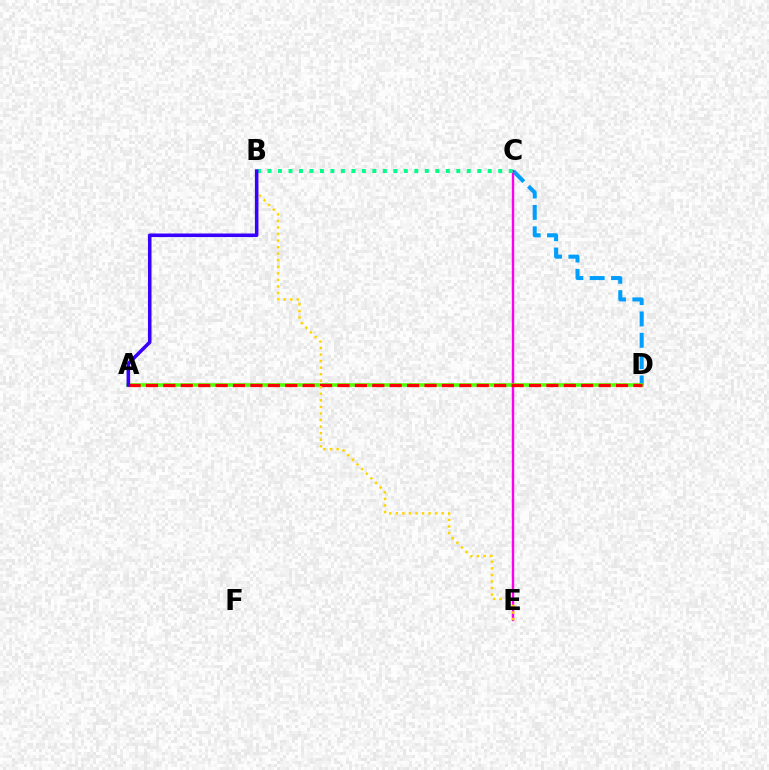{('C', 'D'): [{'color': '#009eff', 'line_style': 'dashed', 'thickness': 2.9}], ('C', 'E'): [{'color': '#ff00ed', 'line_style': 'solid', 'thickness': 1.74}], ('A', 'D'): [{'color': '#4fff00', 'line_style': 'solid', 'thickness': 2.57}, {'color': '#ff0000', 'line_style': 'dashed', 'thickness': 2.37}], ('B', 'C'): [{'color': '#00ff86', 'line_style': 'dotted', 'thickness': 2.85}], ('B', 'E'): [{'color': '#ffd500', 'line_style': 'dotted', 'thickness': 1.78}], ('A', 'B'): [{'color': '#3700ff', 'line_style': 'solid', 'thickness': 2.56}]}